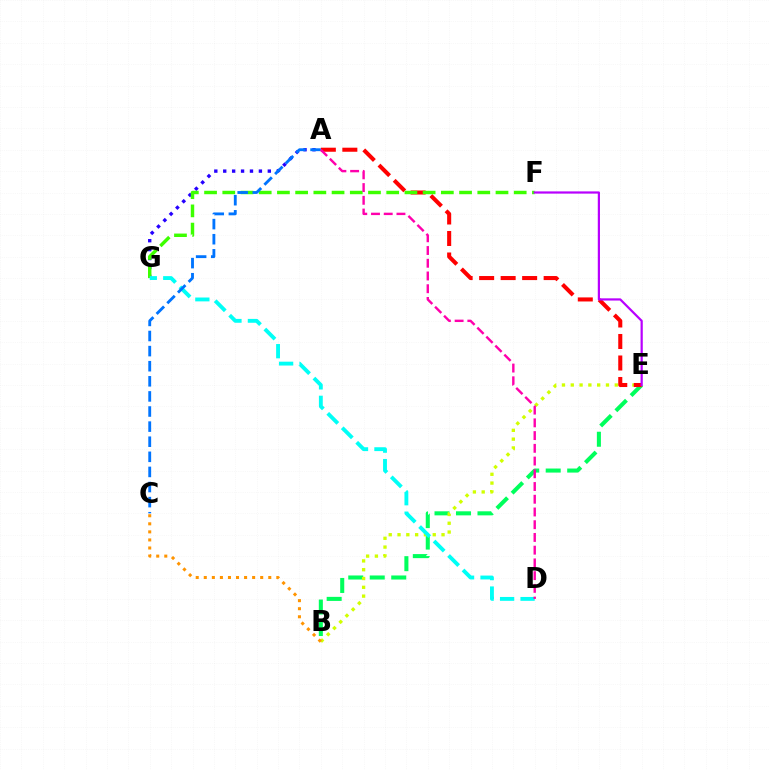{('B', 'E'): [{'color': '#00ff5c', 'line_style': 'dashed', 'thickness': 2.92}, {'color': '#d1ff00', 'line_style': 'dotted', 'thickness': 2.39}], ('A', 'G'): [{'color': '#2500ff', 'line_style': 'dotted', 'thickness': 2.42}], ('A', 'E'): [{'color': '#ff0000', 'line_style': 'dashed', 'thickness': 2.92}], ('F', 'G'): [{'color': '#3dff00', 'line_style': 'dashed', 'thickness': 2.47}], ('D', 'G'): [{'color': '#00fff6', 'line_style': 'dashed', 'thickness': 2.78}], ('E', 'F'): [{'color': '#b900ff', 'line_style': 'solid', 'thickness': 1.59}], ('A', 'C'): [{'color': '#0074ff', 'line_style': 'dashed', 'thickness': 2.05}], ('A', 'D'): [{'color': '#ff00ac', 'line_style': 'dashed', 'thickness': 1.73}], ('B', 'C'): [{'color': '#ff9400', 'line_style': 'dotted', 'thickness': 2.19}]}